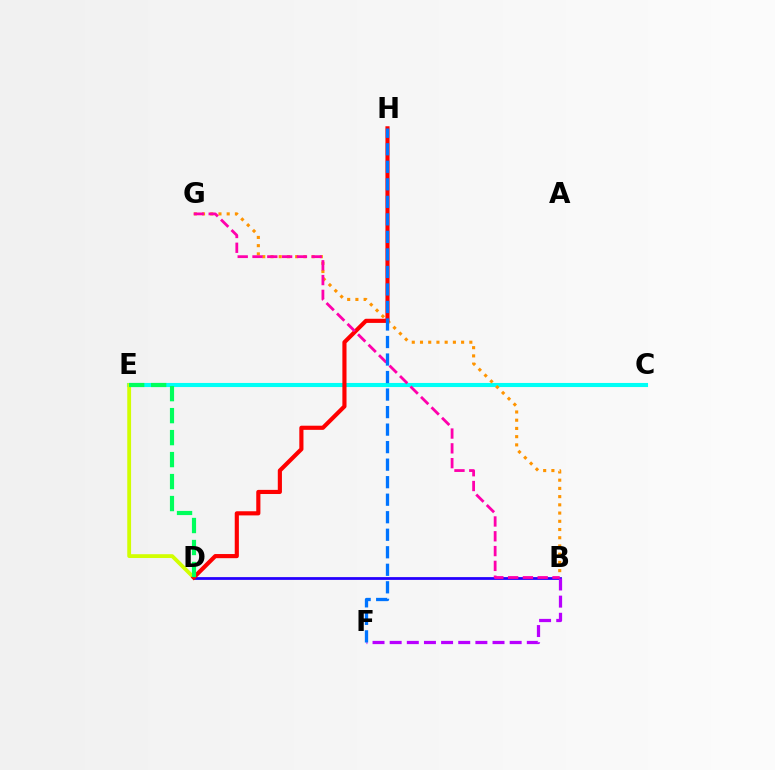{('C', 'E'): [{'color': '#3dff00', 'line_style': 'solid', 'thickness': 1.72}, {'color': '#00fff6', 'line_style': 'solid', 'thickness': 2.94}], ('D', 'E'): [{'color': '#d1ff00', 'line_style': 'solid', 'thickness': 2.75}, {'color': '#00ff5c', 'line_style': 'dashed', 'thickness': 2.99}], ('B', 'D'): [{'color': '#2500ff', 'line_style': 'solid', 'thickness': 2.0}], ('B', 'G'): [{'color': '#ff9400', 'line_style': 'dotted', 'thickness': 2.23}, {'color': '#ff00ac', 'line_style': 'dashed', 'thickness': 2.01}], ('D', 'H'): [{'color': '#ff0000', 'line_style': 'solid', 'thickness': 2.98}], ('B', 'F'): [{'color': '#b900ff', 'line_style': 'dashed', 'thickness': 2.33}], ('F', 'H'): [{'color': '#0074ff', 'line_style': 'dashed', 'thickness': 2.38}]}